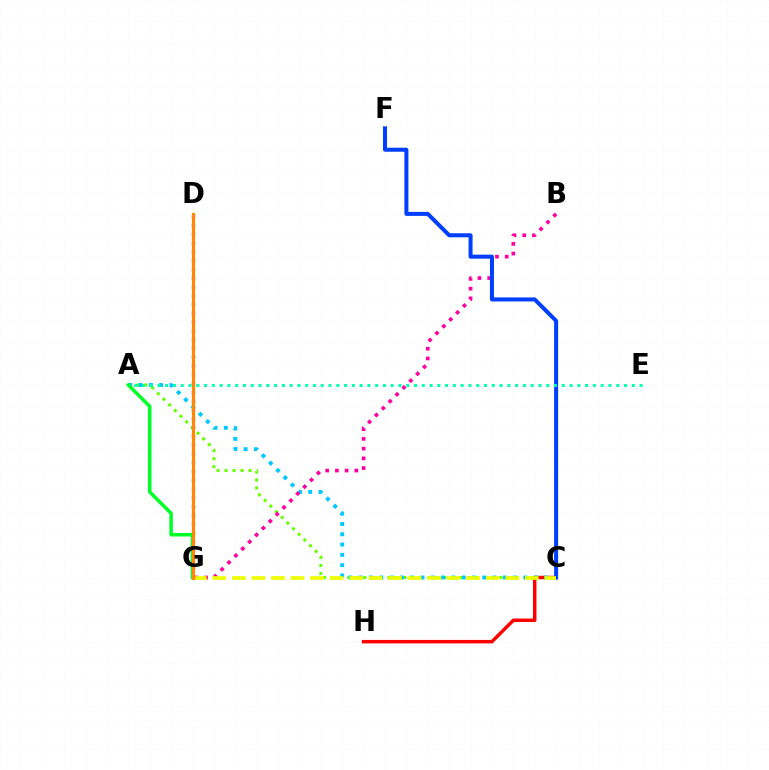{('D', 'G'): [{'color': '#d600ff', 'line_style': 'solid', 'thickness': 1.82}, {'color': '#4f00ff', 'line_style': 'dotted', 'thickness': 2.39}, {'color': '#ff8800', 'line_style': 'solid', 'thickness': 2.26}], ('A', 'C'): [{'color': '#66ff00', 'line_style': 'dotted', 'thickness': 2.18}, {'color': '#00c7ff', 'line_style': 'dotted', 'thickness': 2.8}], ('C', 'H'): [{'color': '#ff0000', 'line_style': 'solid', 'thickness': 2.49}], ('B', 'G'): [{'color': '#ff00a0', 'line_style': 'dotted', 'thickness': 2.64}], ('C', 'F'): [{'color': '#003fff', 'line_style': 'solid', 'thickness': 2.9}], ('A', 'E'): [{'color': '#00ffaf', 'line_style': 'dotted', 'thickness': 2.11}], ('C', 'G'): [{'color': '#eeff00', 'line_style': 'dashed', 'thickness': 2.65}], ('A', 'G'): [{'color': '#00ff27', 'line_style': 'solid', 'thickness': 2.52}]}